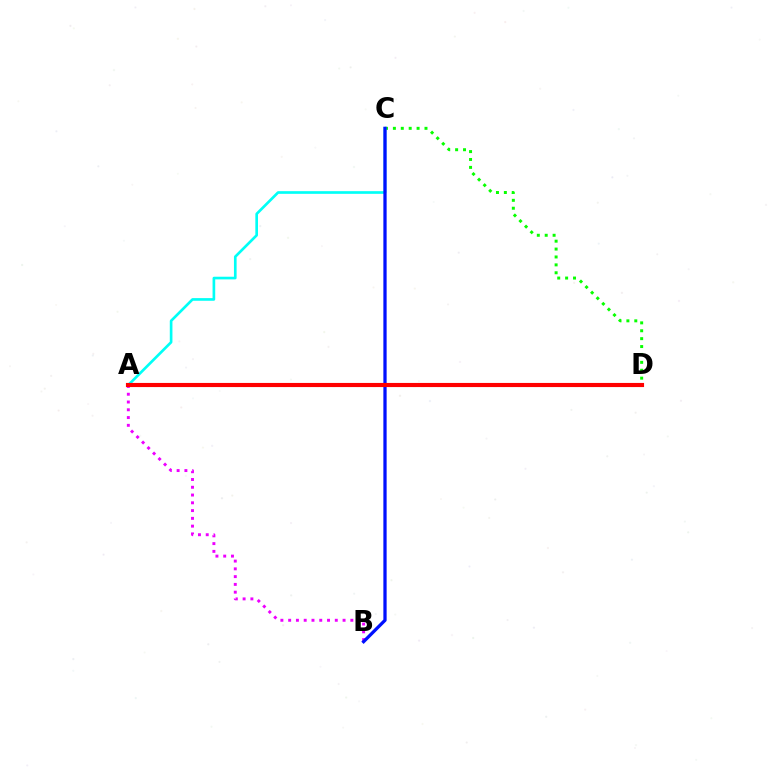{('C', 'D'): [{'color': '#08ff00', 'line_style': 'dotted', 'thickness': 2.15}], ('A', 'C'): [{'color': '#00fff6', 'line_style': 'solid', 'thickness': 1.92}], ('A', 'B'): [{'color': '#ee00ff', 'line_style': 'dotted', 'thickness': 2.11}], ('A', 'D'): [{'color': '#fcf500', 'line_style': 'dotted', 'thickness': 2.2}, {'color': '#ff0000', 'line_style': 'solid', 'thickness': 2.97}], ('B', 'C'): [{'color': '#0010ff', 'line_style': 'solid', 'thickness': 2.35}]}